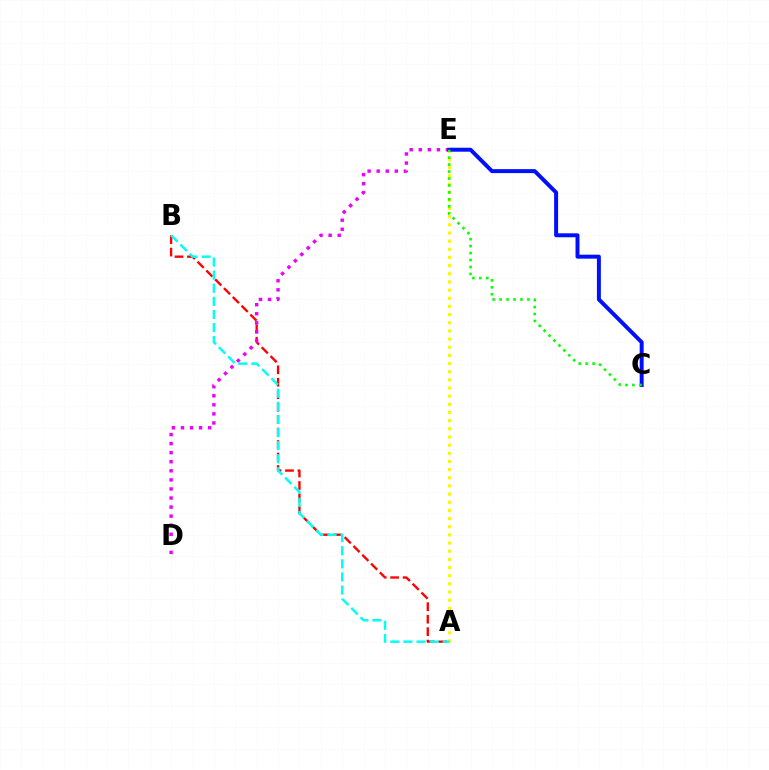{('A', 'B'): [{'color': '#ff0000', 'line_style': 'dashed', 'thickness': 1.69}, {'color': '#00fff6', 'line_style': 'dashed', 'thickness': 1.78}], ('A', 'E'): [{'color': '#fcf500', 'line_style': 'dotted', 'thickness': 2.22}], ('D', 'E'): [{'color': '#ee00ff', 'line_style': 'dotted', 'thickness': 2.46}], ('C', 'E'): [{'color': '#0010ff', 'line_style': 'solid', 'thickness': 2.85}, {'color': '#08ff00', 'line_style': 'dotted', 'thickness': 1.89}]}